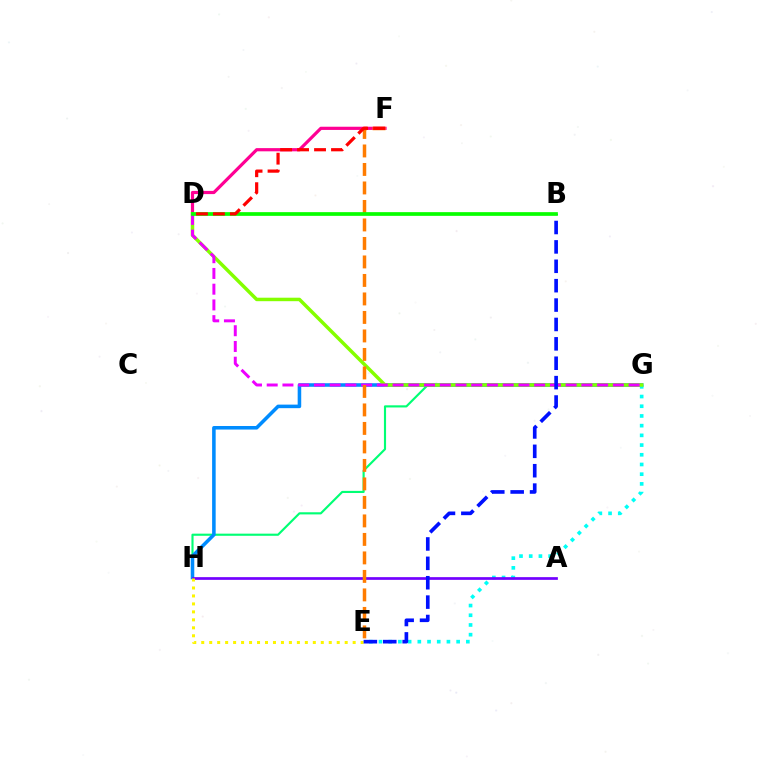{('G', 'H'): [{'color': '#00ff74', 'line_style': 'solid', 'thickness': 1.54}, {'color': '#008cff', 'line_style': 'solid', 'thickness': 2.56}], ('D', 'F'): [{'color': '#ff0094', 'line_style': 'solid', 'thickness': 2.3}, {'color': '#ff0000', 'line_style': 'dashed', 'thickness': 2.31}], ('E', 'G'): [{'color': '#00fff6', 'line_style': 'dotted', 'thickness': 2.64}], ('A', 'H'): [{'color': '#7200ff', 'line_style': 'solid', 'thickness': 1.95}], ('E', 'H'): [{'color': '#fcf500', 'line_style': 'dotted', 'thickness': 2.17}], ('D', 'G'): [{'color': '#84ff00', 'line_style': 'solid', 'thickness': 2.51}, {'color': '#ee00ff', 'line_style': 'dashed', 'thickness': 2.14}], ('E', 'F'): [{'color': '#ff7c00', 'line_style': 'dashed', 'thickness': 2.51}], ('B', 'E'): [{'color': '#0010ff', 'line_style': 'dashed', 'thickness': 2.63}], ('B', 'D'): [{'color': '#08ff00', 'line_style': 'solid', 'thickness': 2.67}]}